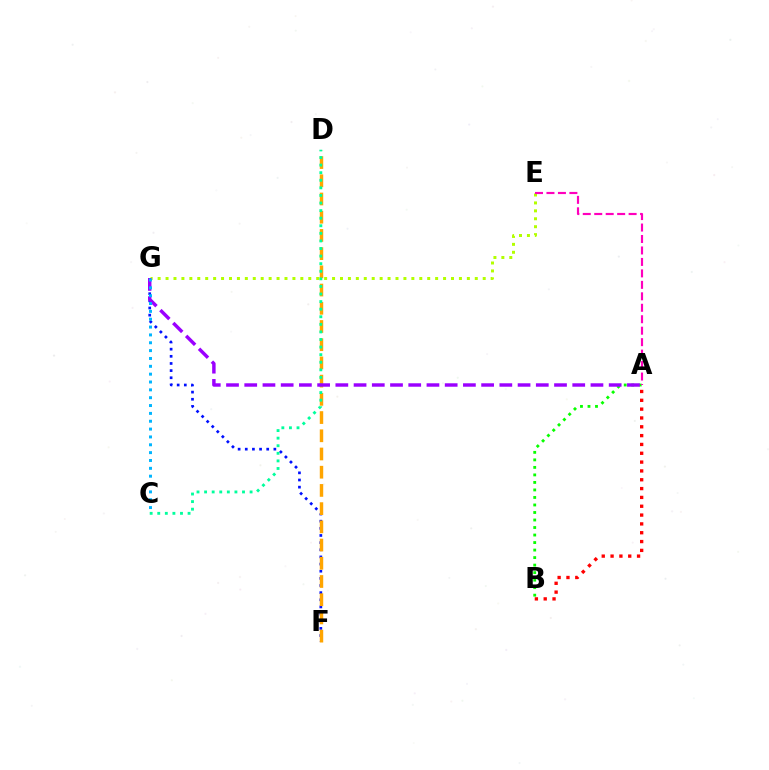{('F', 'G'): [{'color': '#0010ff', 'line_style': 'dotted', 'thickness': 1.94}], ('D', 'F'): [{'color': '#ffa500', 'line_style': 'dashed', 'thickness': 2.47}], ('E', 'G'): [{'color': '#b3ff00', 'line_style': 'dotted', 'thickness': 2.15}], ('C', 'D'): [{'color': '#00ff9d', 'line_style': 'dotted', 'thickness': 2.06}], ('A', 'B'): [{'color': '#08ff00', 'line_style': 'dotted', 'thickness': 2.04}, {'color': '#ff0000', 'line_style': 'dotted', 'thickness': 2.4}], ('A', 'G'): [{'color': '#9b00ff', 'line_style': 'dashed', 'thickness': 2.48}], ('C', 'G'): [{'color': '#00b5ff', 'line_style': 'dotted', 'thickness': 2.13}], ('A', 'E'): [{'color': '#ff00bd', 'line_style': 'dashed', 'thickness': 1.56}]}